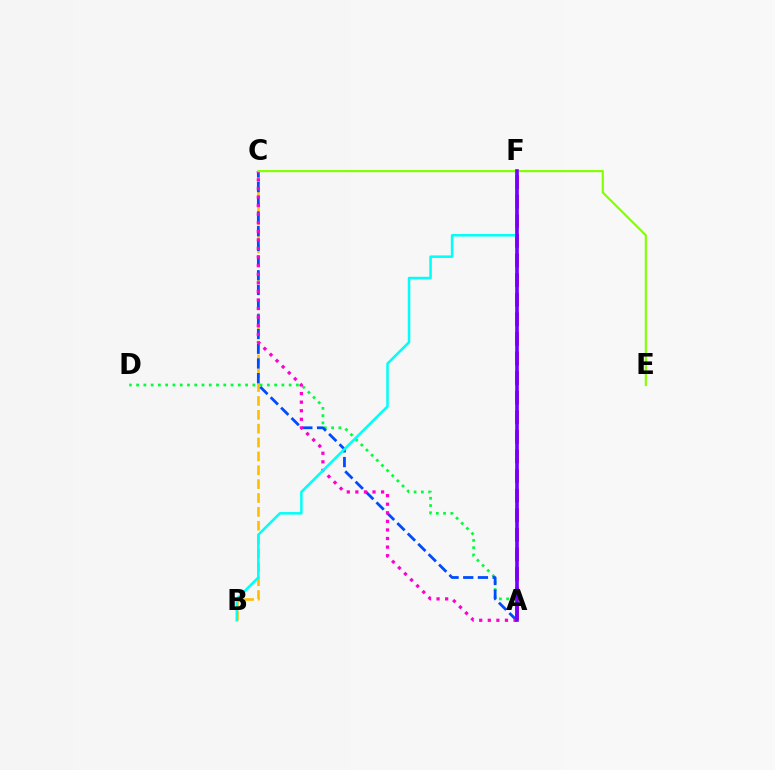{('A', 'F'): [{'color': '#ff0000', 'line_style': 'dashed', 'thickness': 2.66}, {'color': '#7200ff', 'line_style': 'solid', 'thickness': 2.61}], ('B', 'C'): [{'color': '#ffbd00', 'line_style': 'dashed', 'thickness': 1.88}], ('A', 'D'): [{'color': '#00ff39', 'line_style': 'dotted', 'thickness': 1.97}], ('A', 'C'): [{'color': '#004bff', 'line_style': 'dashed', 'thickness': 2.0}, {'color': '#ff00cf', 'line_style': 'dotted', 'thickness': 2.33}], ('B', 'F'): [{'color': '#00fff6', 'line_style': 'solid', 'thickness': 1.82}], ('C', 'E'): [{'color': '#84ff00', 'line_style': 'solid', 'thickness': 1.56}]}